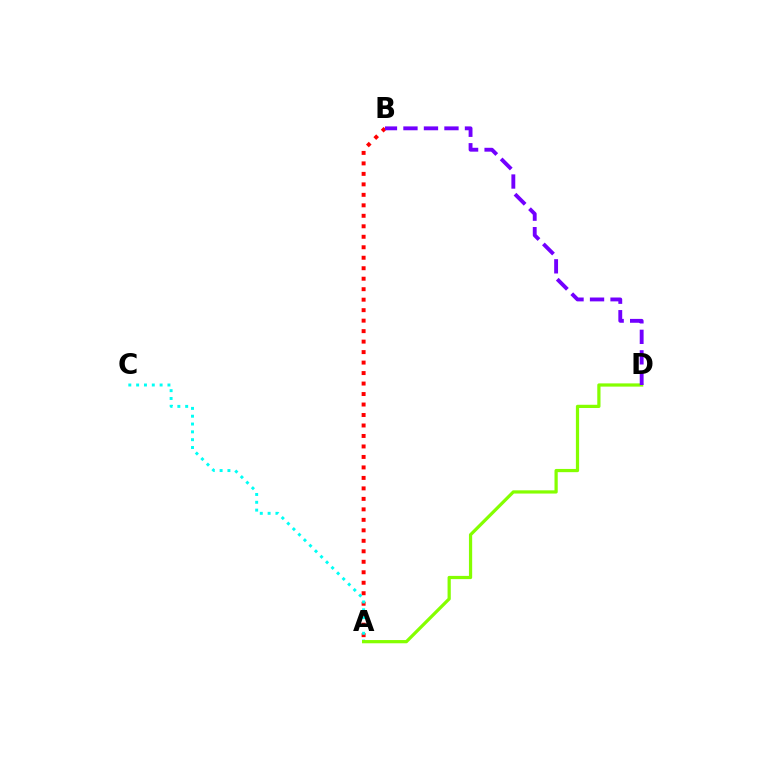{('A', 'B'): [{'color': '#ff0000', 'line_style': 'dotted', 'thickness': 2.85}], ('A', 'C'): [{'color': '#00fff6', 'line_style': 'dotted', 'thickness': 2.13}], ('A', 'D'): [{'color': '#84ff00', 'line_style': 'solid', 'thickness': 2.32}], ('B', 'D'): [{'color': '#7200ff', 'line_style': 'dashed', 'thickness': 2.79}]}